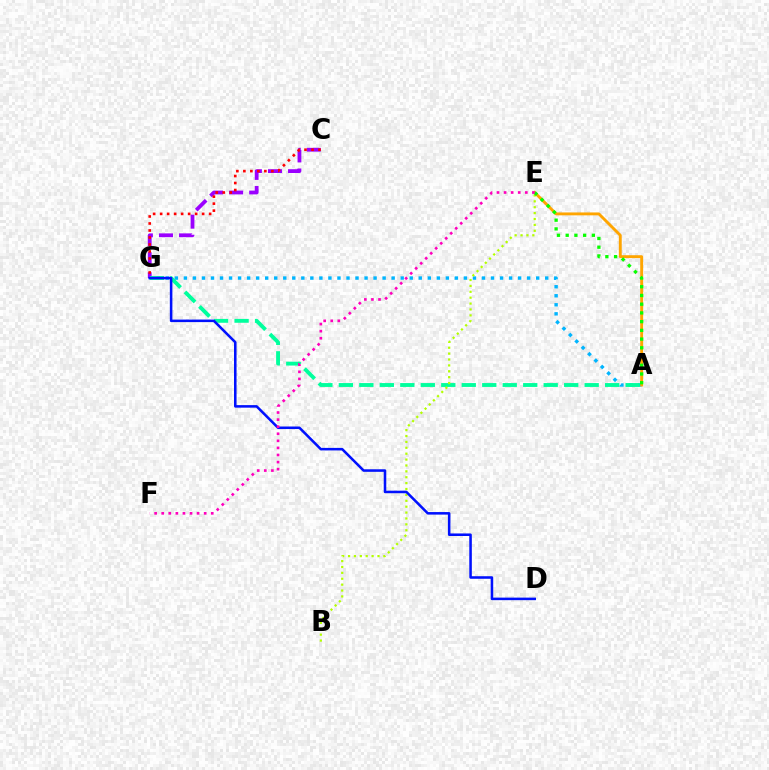{('A', 'G'): [{'color': '#00b5ff', 'line_style': 'dotted', 'thickness': 2.45}, {'color': '#00ff9d', 'line_style': 'dashed', 'thickness': 2.78}], ('C', 'G'): [{'color': '#9b00ff', 'line_style': 'dashed', 'thickness': 2.73}, {'color': '#ff0000', 'line_style': 'dotted', 'thickness': 1.9}], ('B', 'E'): [{'color': '#b3ff00', 'line_style': 'dotted', 'thickness': 1.6}], ('A', 'E'): [{'color': '#ffa500', 'line_style': 'solid', 'thickness': 2.09}, {'color': '#08ff00', 'line_style': 'dotted', 'thickness': 2.37}], ('D', 'G'): [{'color': '#0010ff', 'line_style': 'solid', 'thickness': 1.83}], ('E', 'F'): [{'color': '#ff00bd', 'line_style': 'dotted', 'thickness': 1.92}]}